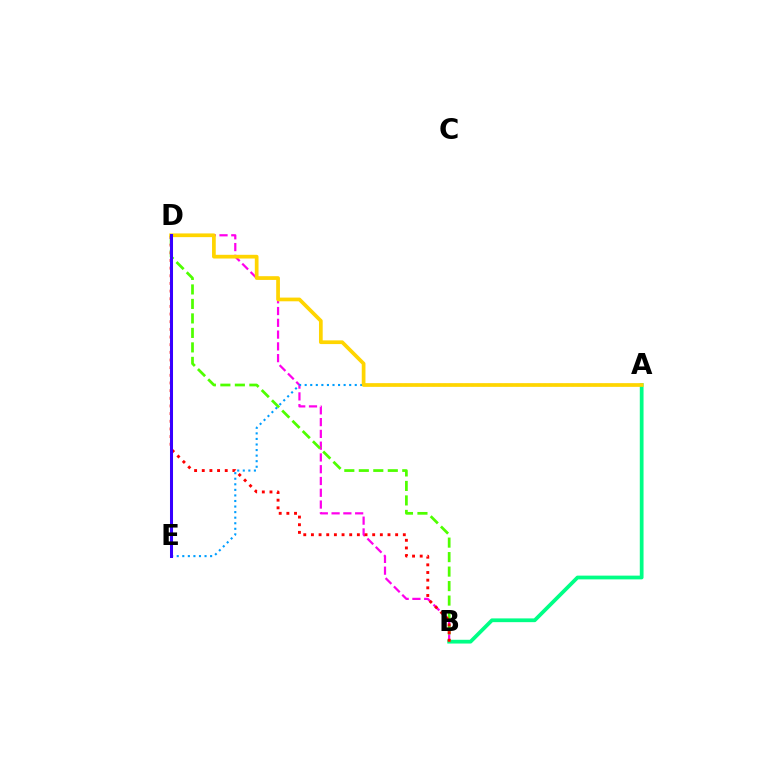{('A', 'B'): [{'color': '#00ff86', 'line_style': 'solid', 'thickness': 2.7}], ('B', 'D'): [{'color': '#ff00ed', 'line_style': 'dashed', 'thickness': 1.6}, {'color': '#4fff00', 'line_style': 'dashed', 'thickness': 1.97}, {'color': '#ff0000', 'line_style': 'dotted', 'thickness': 2.08}], ('A', 'E'): [{'color': '#009eff', 'line_style': 'dotted', 'thickness': 1.51}], ('A', 'D'): [{'color': '#ffd500', 'line_style': 'solid', 'thickness': 2.67}], ('D', 'E'): [{'color': '#3700ff', 'line_style': 'solid', 'thickness': 2.18}]}